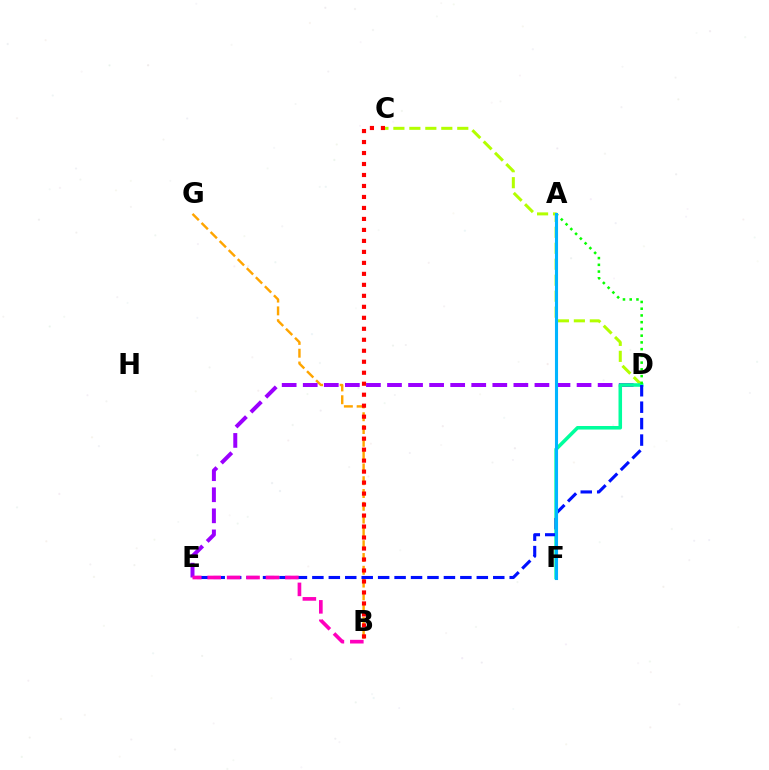{('B', 'G'): [{'color': '#ffa500', 'line_style': 'dashed', 'thickness': 1.74}], ('D', 'E'): [{'color': '#9b00ff', 'line_style': 'dashed', 'thickness': 2.86}, {'color': '#0010ff', 'line_style': 'dashed', 'thickness': 2.23}], ('C', 'D'): [{'color': '#b3ff00', 'line_style': 'dashed', 'thickness': 2.17}], ('D', 'F'): [{'color': '#00ff9d', 'line_style': 'solid', 'thickness': 2.55}], ('A', 'D'): [{'color': '#08ff00', 'line_style': 'dotted', 'thickness': 1.83}], ('A', 'F'): [{'color': '#00b5ff', 'line_style': 'solid', 'thickness': 2.23}], ('B', 'E'): [{'color': '#ff00bd', 'line_style': 'dashed', 'thickness': 2.64}], ('B', 'C'): [{'color': '#ff0000', 'line_style': 'dotted', 'thickness': 2.98}]}